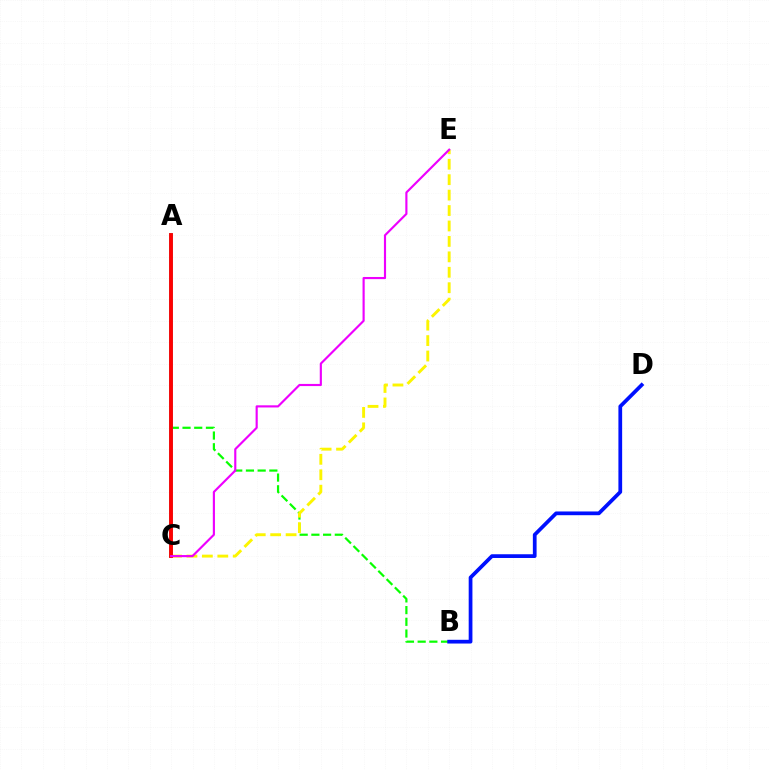{('A', 'B'): [{'color': '#08ff00', 'line_style': 'dashed', 'thickness': 1.59}], ('A', 'C'): [{'color': '#00fff6', 'line_style': 'solid', 'thickness': 2.74}, {'color': '#ff0000', 'line_style': 'solid', 'thickness': 2.79}], ('C', 'E'): [{'color': '#fcf500', 'line_style': 'dashed', 'thickness': 2.1}, {'color': '#ee00ff', 'line_style': 'solid', 'thickness': 1.55}], ('B', 'D'): [{'color': '#0010ff', 'line_style': 'solid', 'thickness': 2.69}]}